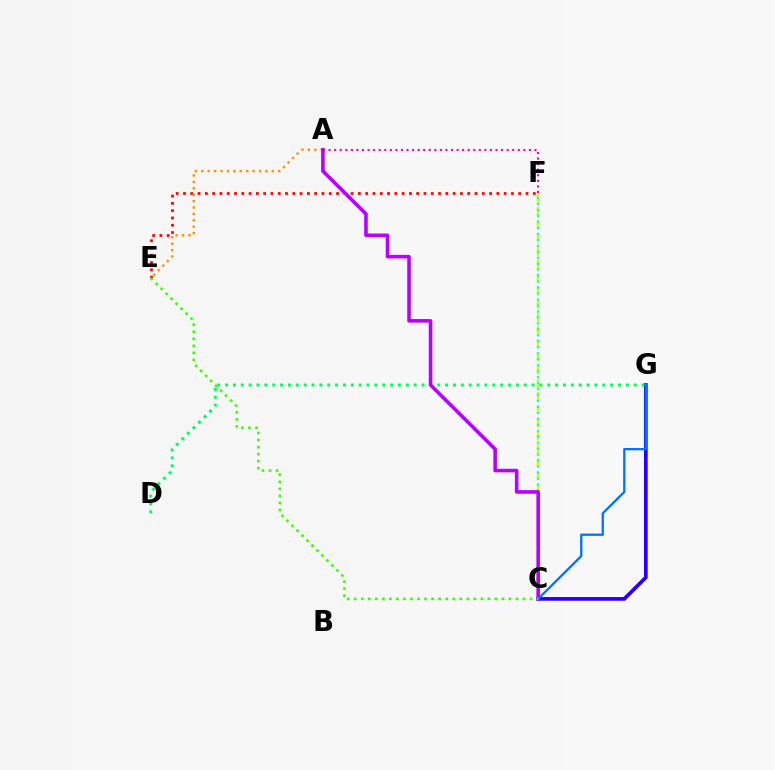{('C', 'F'): [{'color': '#d1ff00', 'line_style': 'dashed', 'thickness': 1.79}, {'color': '#00fff6', 'line_style': 'dotted', 'thickness': 1.62}], ('A', 'F'): [{'color': '#ff00ac', 'line_style': 'dotted', 'thickness': 1.51}], ('E', 'F'): [{'color': '#ff0000', 'line_style': 'dotted', 'thickness': 1.98}], ('C', 'G'): [{'color': '#2500ff', 'line_style': 'solid', 'thickness': 2.66}, {'color': '#0074ff', 'line_style': 'solid', 'thickness': 1.66}], ('A', 'E'): [{'color': '#ff9400', 'line_style': 'dotted', 'thickness': 1.74}], ('D', 'G'): [{'color': '#00ff5c', 'line_style': 'dotted', 'thickness': 2.14}], ('A', 'C'): [{'color': '#b900ff', 'line_style': 'solid', 'thickness': 2.57}], ('C', 'E'): [{'color': '#3dff00', 'line_style': 'dotted', 'thickness': 1.91}]}